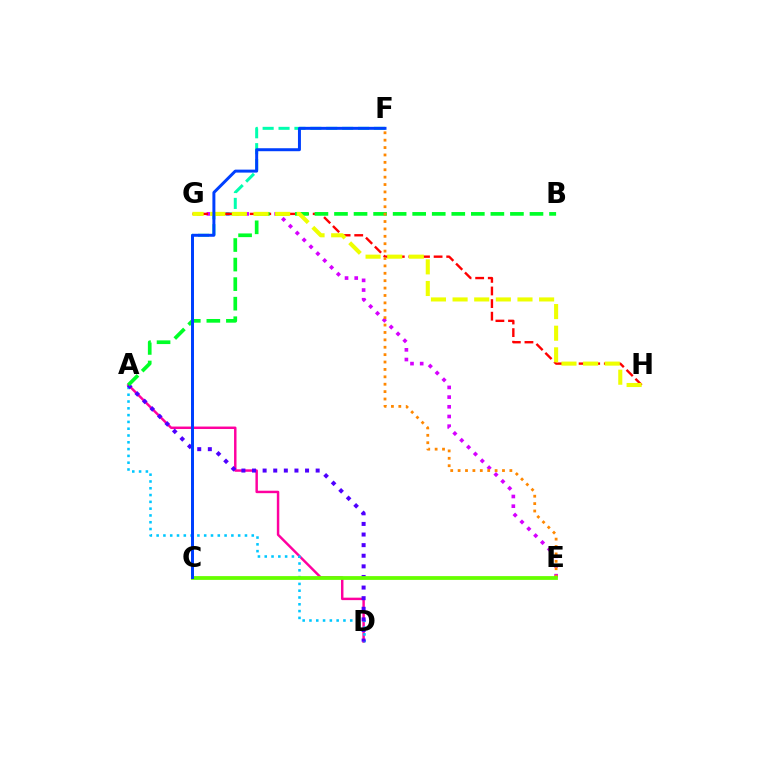{('A', 'D'): [{'color': '#ff00a0', 'line_style': 'solid', 'thickness': 1.77}, {'color': '#00c7ff', 'line_style': 'dotted', 'thickness': 1.85}, {'color': '#4f00ff', 'line_style': 'dotted', 'thickness': 2.88}], ('E', 'G'): [{'color': '#d600ff', 'line_style': 'dotted', 'thickness': 2.63}], ('C', 'F'): [{'color': '#00ffaf', 'line_style': 'dashed', 'thickness': 2.16}, {'color': '#003fff', 'line_style': 'solid', 'thickness': 2.14}], ('G', 'H'): [{'color': '#ff0000', 'line_style': 'dashed', 'thickness': 1.71}, {'color': '#eeff00', 'line_style': 'dashed', 'thickness': 2.94}], ('A', 'B'): [{'color': '#00ff27', 'line_style': 'dashed', 'thickness': 2.66}], ('E', 'F'): [{'color': '#ff8800', 'line_style': 'dotted', 'thickness': 2.01}], ('C', 'E'): [{'color': '#66ff00', 'line_style': 'solid', 'thickness': 2.72}]}